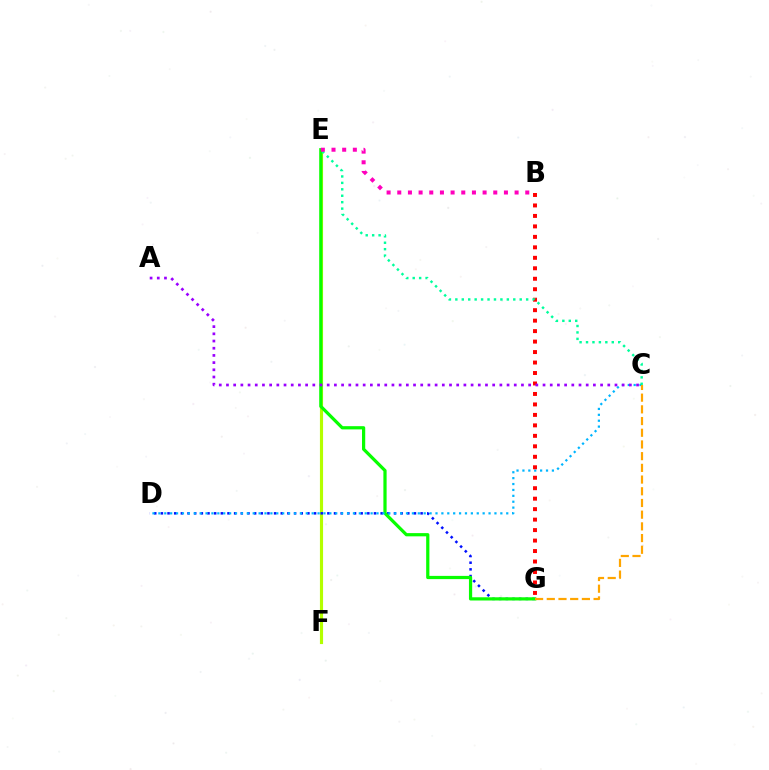{('E', 'F'): [{'color': '#b3ff00', 'line_style': 'solid', 'thickness': 2.26}], ('D', 'G'): [{'color': '#0010ff', 'line_style': 'dotted', 'thickness': 1.81}], ('E', 'G'): [{'color': '#08ff00', 'line_style': 'solid', 'thickness': 2.32}], ('C', 'D'): [{'color': '#00b5ff', 'line_style': 'dotted', 'thickness': 1.6}], ('B', 'G'): [{'color': '#ff0000', 'line_style': 'dotted', 'thickness': 2.85}], ('C', 'G'): [{'color': '#ffa500', 'line_style': 'dashed', 'thickness': 1.59}], ('C', 'E'): [{'color': '#00ff9d', 'line_style': 'dotted', 'thickness': 1.75}], ('B', 'E'): [{'color': '#ff00bd', 'line_style': 'dotted', 'thickness': 2.9}], ('A', 'C'): [{'color': '#9b00ff', 'line_style': 'dotted', 'thickness': 1.95}]}